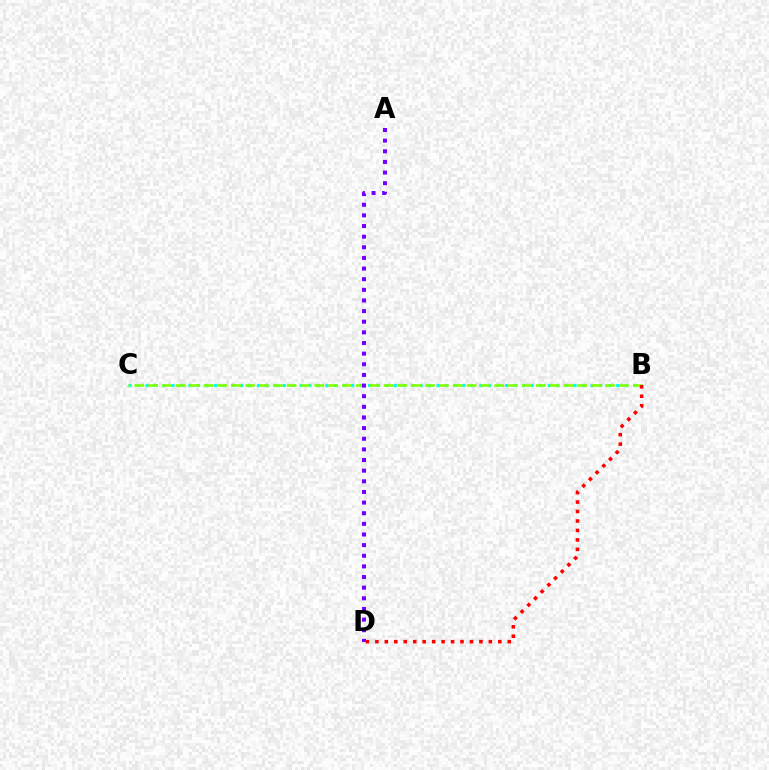{('B', 'C'): [{'color': '#00fff6', 'line_style': 'dotted', 'thickness': 2.32}, {'color': '#84ff00', 'line_style': 'dashed', 'thickness': 1.88}], ('A', 'D'): [{'color': '#7200ff', 'line_style': 'dotted', 'thickness': 2.89}], ('B', 'D'): [{'color': '#ff0000', 'line_style': 'dotted', 'thickness': 2.57}]}